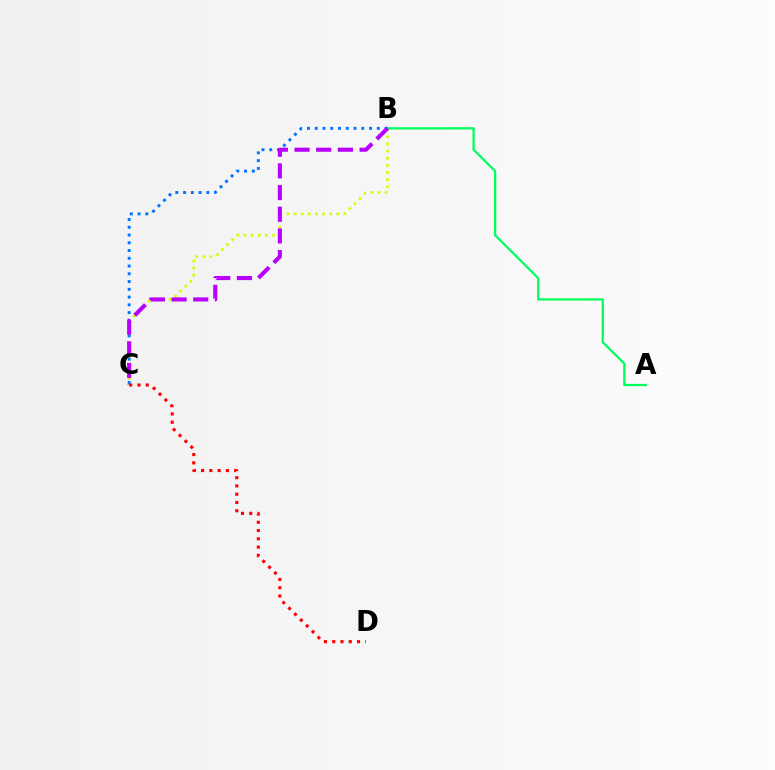{('B', 'C'): [{'color': '#d1ff00', 'line_style': 'dotted', 'thickness': 1.94}, {'color': '#0074ff', 'line_style': 'dotted', 'thickness': 2.11}, {'color': '#b900ff', 'line_style': 'dashed', 'thickness': 2.94}], ('A', 'B'): [{'color': '#00ff5c', 'line_style': 'solid', 'thickness': 1.63}], ('C', 'D'): [{'color': '#ff0000', 'line_style': 'dotted', 'thickness': 2.25}]}